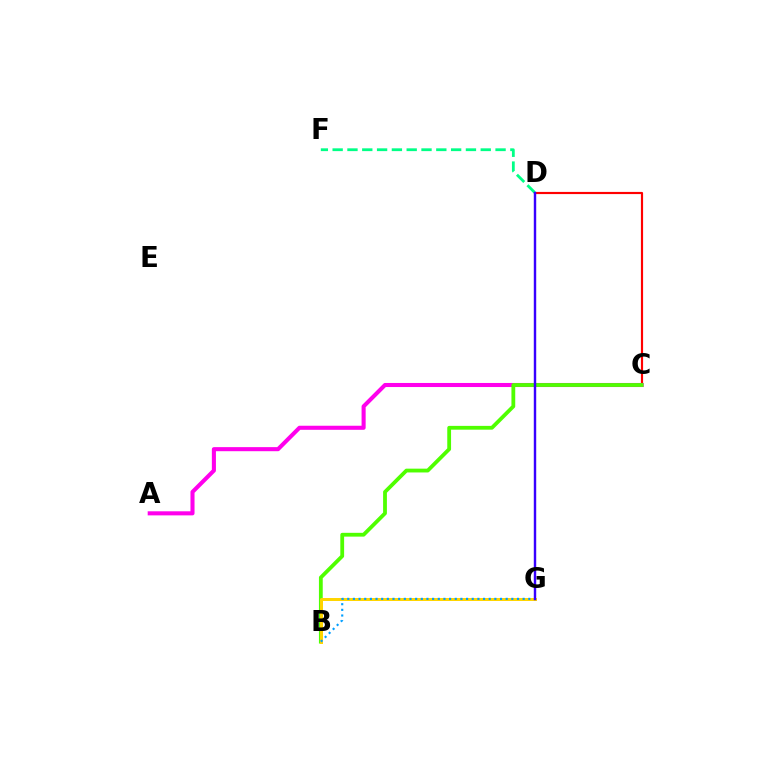{('C', 'D'): [{'color': '#ff0000', 'line_style': 'solid', 'thickness': 1.56}], ('A', 'C'): [{'color': '#ff00ed', 'line_style': 'solid', 'thickness': 2.93}], ('B', 'C'): [{'color': '#4fff00', 'line_style': 'solid', 'thickness': 2.74}], ('D', 'F'): [{'color': '#00ff86', 'line_style': 'dashed', 'thickness': 2.01}], ('B', 'G'): [{'color': '#ffd500', 'line_style': 'solid', 'thickness': 2.15}, {'color': '#009eff', 'line_style': 'dotted', 'thickness': 1.54}], ('D', 'G'): [{'color': '#3700ff', 'line_style': 'solid', 'thickness': 1.74}]}